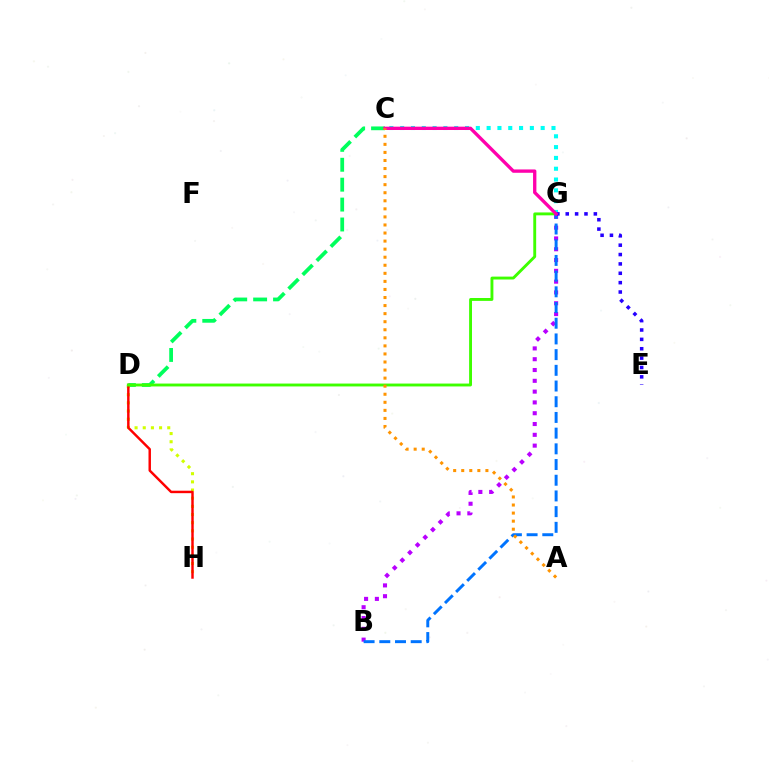{('C', 'D'): [{'color': '#00ff5c', 'line_style': 'dashed', 'thickness': 2.7}], ('D', 'H'): [{'color': '#d1ff00', 'line_style': 'dotted', 'thickness': 2.22}, {'color': '#ff0000', 'line_style': 'solid', 'thickness': 1.77}], ('D', 'G'): [{'color': '#3dff00', 'line_style': 'solid', 'thickness': 2.08}], ('B', 'G'): [{'color': '#b900ff', 'line_style': 'dotted', 'thickness': 2.93}, {'color': '#0074ff', 'line_style': 'dashed', 'thickness': 2.13}], ('C', 'G'): [{'color': '#00fff6', 'line_style': 'dotted', 'thickness': 2.94}, {'color': '#ff00ac', 'line_style': 'solid', 'thickness': 2.4}], ('E', 'G'): [{'color': '#2500ff', 'line_style': 'dotted', 'thickness': 2.55}], ('A', 'C'): [{'color': '#ff9400', 'line_style': 'dotted', 'thickness': 2.19}]}